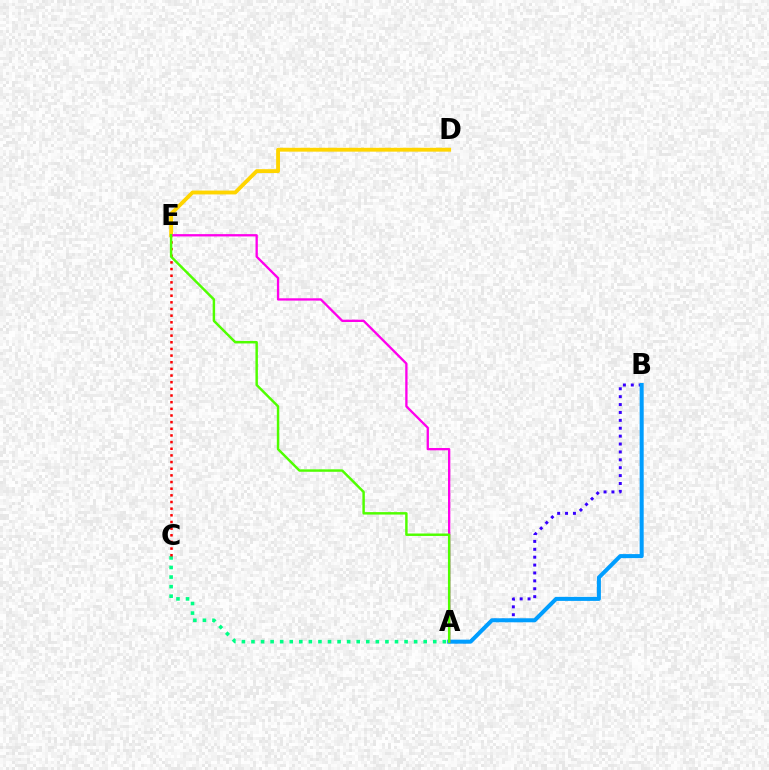{('A', 'B'): [{'color': '#3700ff', 'line_style': 'dotted', 'thickness': 2.14}, {'color': '#009eff', 'line_style': 'solid', 'thickness': 2.9}], ('A', 'C'): [{'color': '#00ff86', 'line_style': 'dotted', 'thickness': 2.6}], ('C', 'E'): [{'color': '#ff0000', 'line_style': 'dotted', 'thickness': 1.81}], ('D', 'E'): [{'color': '#ffd500', 'line_style': 'solid', 'thickness': 2.78}], ('A', 'E'): [{'color': '#ff00ed', 'line_style': 'solid', 'thickness': 1.67}, {'color': '#4fff00', 'line_style': 'solid', 'thickness': 1.77}]}